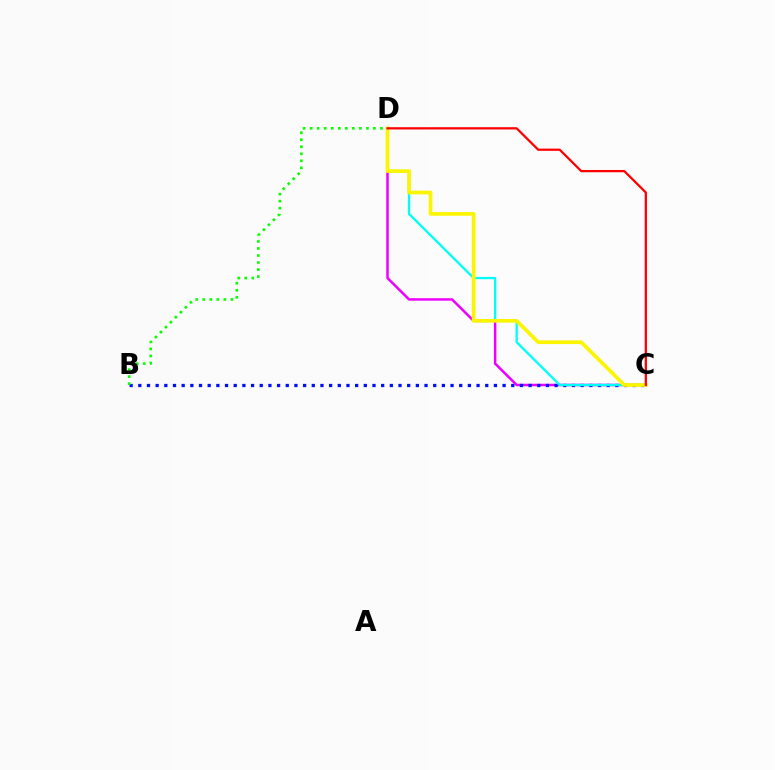{('C', 'D'): [{'color': '#ee00ff', 'line_style': 'solid', 'thickness': 1.8}, {'color': '#00fff6', 'line_style': 'solid', 'thickness': 1.67}, {'color': '#fcf500', 'line_style': 'solid', 'thickness': 2.65}, {'color': '#ff0000', 'line_style': 'solid', 'thickness': 1.62}], ('B', 'C'): [{'color': '#0010ff', 'line_style': 'dotted', 'thickness': 2.36}], ('B', 'D'): [{'color': '#08ff00', 'line_style': 'dotted', 'thickness': 1.91}]}